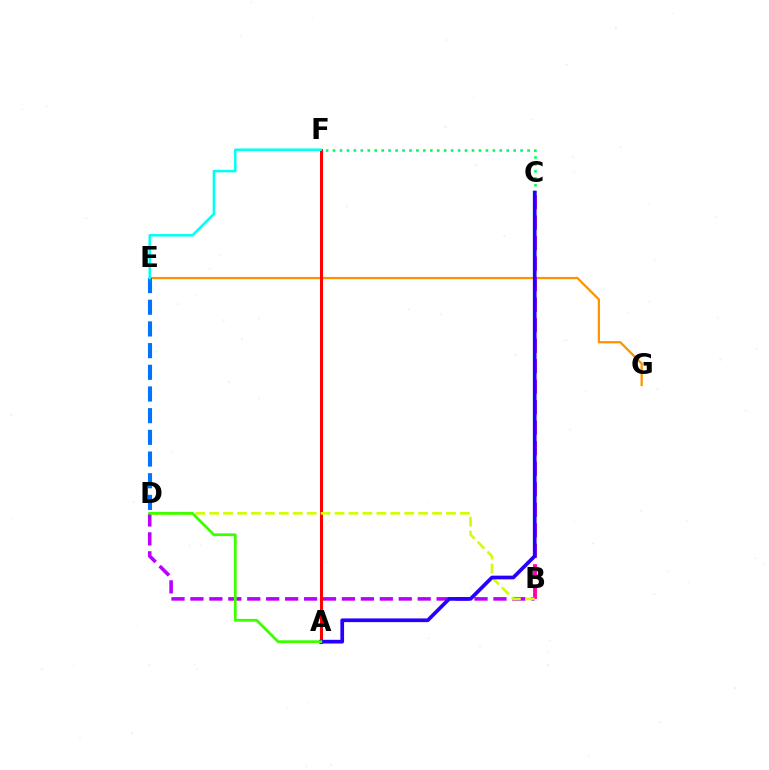{('C', 'F'): [{'color': '#00ff5c', 'line_style': 'dotted', 'thickness': 1.89}], ('E', 'G'): [{'color': '#ff9400', 'line_style': 'solid', 'thickness': 1.64}], ('A', 'F'): [{'color': '#ff0000', 'line_style': 'solid', 'thickness': 2.17}], ('B', 'D'): [{'color': '#b900ff', 'line_style': 'dashed', 'thickness': 2.57}, {'color': '#d1ff00', 'line_style': 'dashed', 'thickness': 1.89}], ('B', 'C'): [{'color': '#ff00ac', 'line_style': 'dashed', 'thickness': 2.79}], ('D', 'E'): [{'color': '#0074ff', 'line_style': 'dashed', 'thickness': 2.95}], ('A', 'C'): [{'color': '#2500ff', 'line_style': 'solid', 'thickness': 2.67}], ('A', 'D'): [{'color': '#3dff00', 'line_style': 'solid', 'thickness': 2.0}], ('E', 'F'): [{'color': '#00fff6', 'line_style': 'solid', 'thickness': 1.8}]}